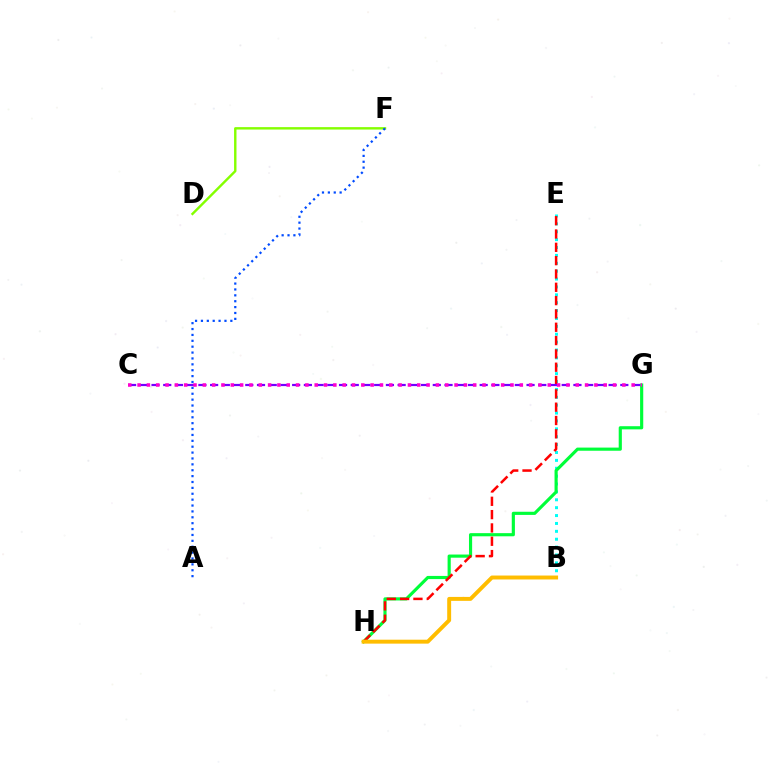{('B', 'E'): [{'color': '#00fff6', 'line_style': 'dotted', 'thickness': 2.14}], ('G', 'H'): [{'color': '#00ff39', 'line_style': 'solid', 'thickness': 2.27}], ('D', 'F'): [{'color': '#84ff00', 'line_style': 'solid', 'thickness': 1.74}], ('E', 'H'): [{'color': '#ff0000', 'line_style': 'dashed', 'thickness': 1.81}], ('B', 'H'): [{'color': '#ffbd00', 'line_style': 'solid', 'thickness': 2.83}], ('C', 'G'): [{'color': '#7200ff', 'line_style': 'dashed', 'thickness': 1.59}, {'color': '#ff00cf', 'line_style': 'dotted', 'thickness': 2.53}], ('A', 'F'): [{'color': '#004bff', 'line_style': 'dotted', 'thickness': 1.6}]}